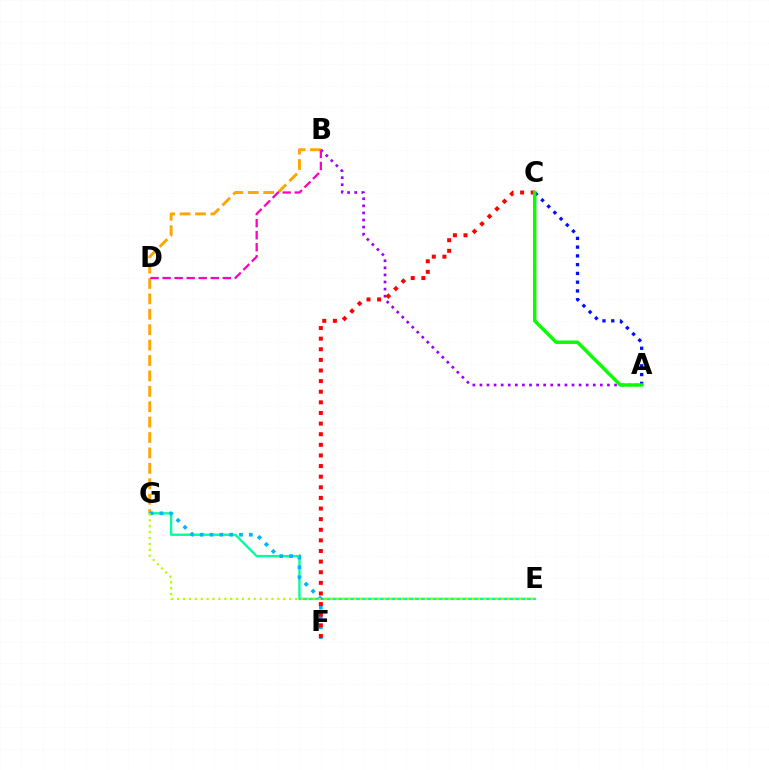{('A', 'B'): [{'color': '#9b00ff', 'line_style': 'dotted', 'thickness': 1.93}], ('B', 'G'): [{'color': '#ffa500', 'line_style': 'dashed', 'thickness': 2.09}], ('E', 'G'): [{'color': '#00ff9d', 'line_style': 'solid', 'thickness': 1.69}, {'color': '#b3ff00', 'line_style': 'dotted', 'thickness': 1.6}], ('A', 'C'): [{'color': '#0010ff', 'line_style': 'dotted', 'thickness': 2.38}, {'color': '#08ff00', 'line_style': 'solid', 'thickness': 2.48}], ('B', 'D'): [{'color': '#ff00bd', 'line_style': 'dashed', 'thickness': 1.64}], ('F', 'G'): [{'color': '#00b5ff', 'line_style': 'dotted', 'thickness': 2.67}], ('C', 'F'): [{'color': '#ff0000', 'line_style': 'dotted', 'thickness': 2.88}]}